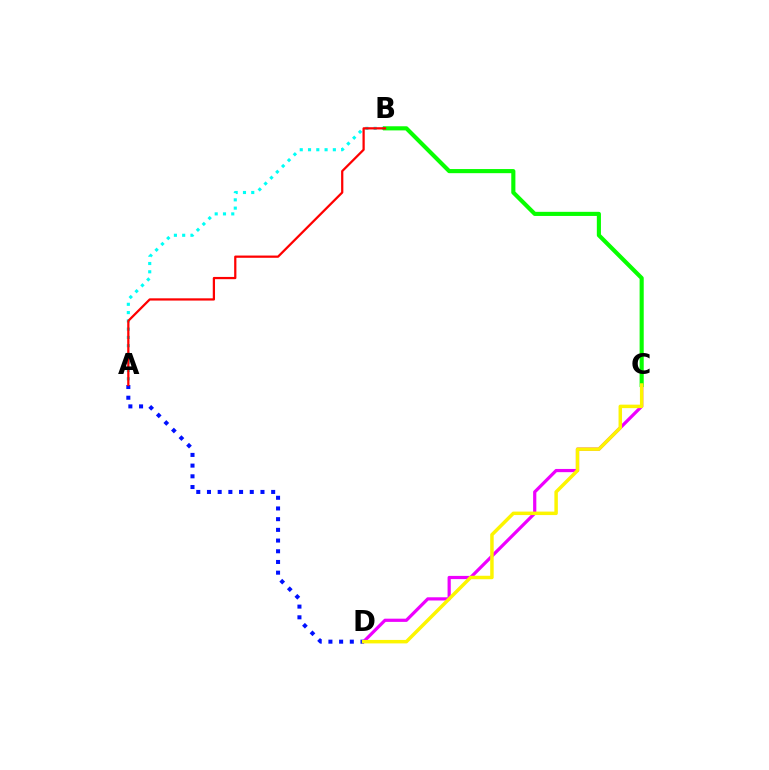{('C', 'D'): [{'color': '#ee00ff', 'line_style': 'solid', 'thickness': 2.31}, {'color': '#fcf500', 'line_style': 'solid', 'thickness': 2.5}], ('A', 'B'): [{'color': '#00fff6', 'line_style': 'dotted', 'thickness': 2.25}, {'color': '#ff0000', 'line_style': 'solid', 'thickness': 1.62}], ('B', 'C'): [{'color': '#08ff00', 'line_style': 'solid', 'thickness': 2.97}], ('A', 'D'): [{'color': '#0010ff', 'line_style': 'dotted', 'thickness': 2.91}]}